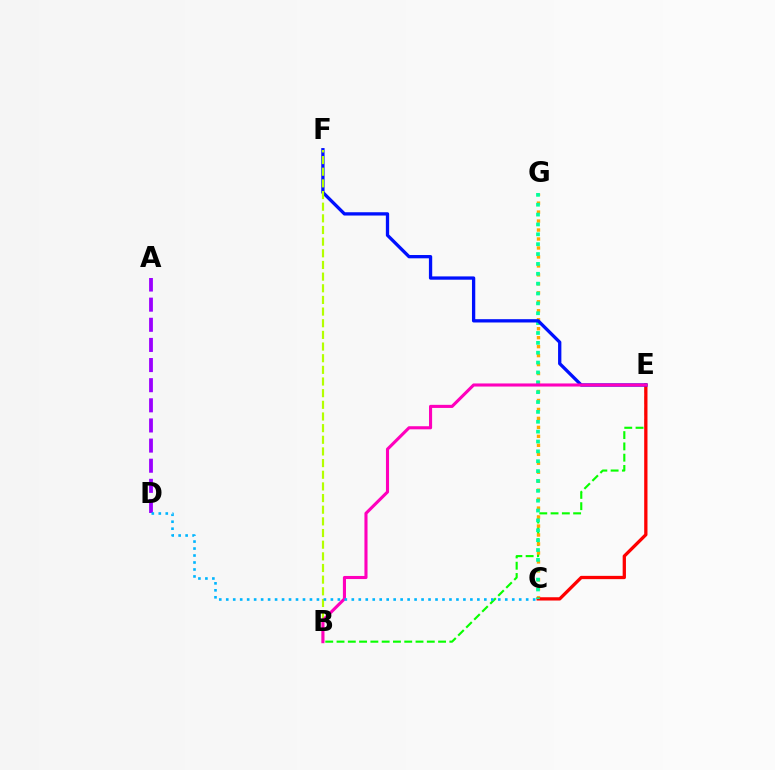{('B', 'E'): [{'color': '#08ff00', 'line_style': 'dashed', 'thickness': 1.53}, {'color': '#ff00bd', 'line_style': 'solid', 'thickness': 2.23}], ('C', 'G'): [{'color': '#ffa500', 'line_style': 'dotted', 'thickness': 2.44}, {'color': '#00ff9d', 'line_style': 'dotted', 'thickness': 2.68}], ('C', 'E'): [{'color': '#ff0000', 'line_style': 'solid', 'thickness': 2.37}], ('E', 'F'): [{'color': '#0010ff', 'line_style': 'solid', 'thickness': 2.38}], ('B', 'F'): [{'color': '#b3ff00', 'line_style': 'dashed', 'thickness': 1.58}], ('A', 'D'): [{'color': '#9b00ff', 'line_style': 'dashed', 'thickness': 2.73}], ('C', 'D'): [{'color': '#00b5ff', 'line_style': 'dotted', 'thickness': 1.9}]}